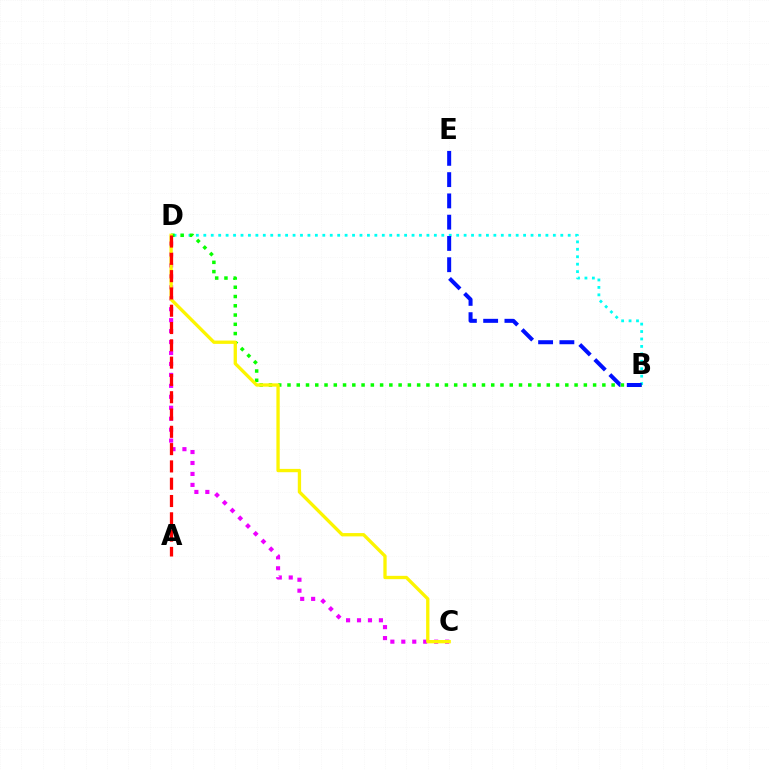{('C', 'D'): [{'color': '#ee00ff', 'line_style': 'dotted', 'thickness': 2.97}, {'color': '#fcf500', 'line_style': 'solid', 'thickness': 2.39}], ('B', 'D'): [{'color': '#00fff6', 'line_style': 'dotted', 'thickness': 2.02}, {'color': '#08ff00', 'line_style': 'dotted', 'thickness': 2.52}], ('B', 'E'): [{'color': '#0010ff', 'line_style': 'dashed', 'thickness': 2.89}], ('A', 'D'): [{'color': '#ff0000', 'line_style': 'dashed', 'thickness': 2.35}]}